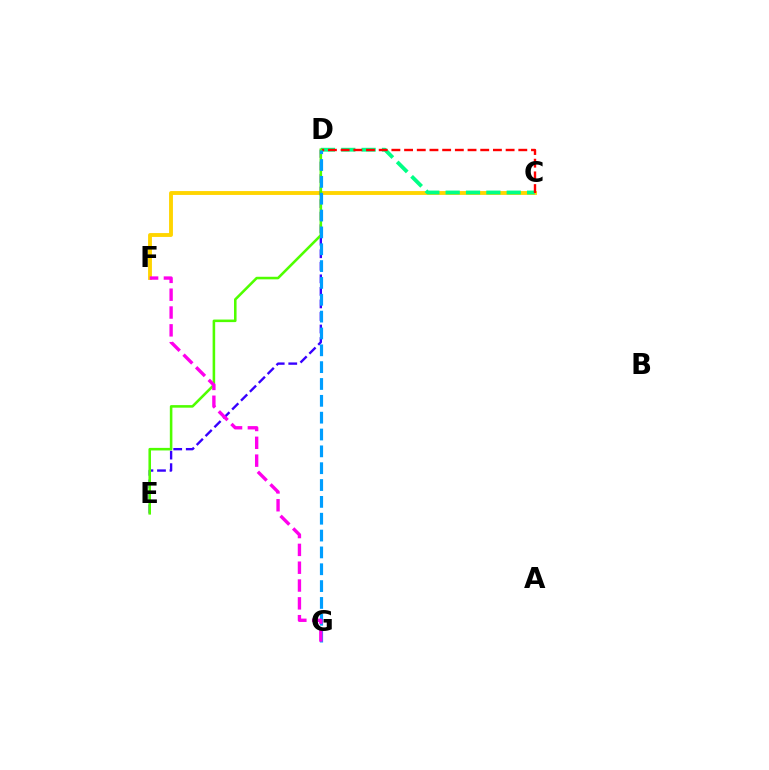{('C', 'F'): [{'color': '#ffd500', 'line_style': 'solid', 'thickness': 2.78}], ('C', 'D'): [{'color': '#00ff86', 'line_style': 'dashed', 'thickness': 2.76}, {'color': '#ff0000', 'line_style': 'dashed', 'thickness': 1.72}], ('D', 'E'): [{'color': '#3700ff', 'line_style': 'dashed', 'thickness': 1.7}, {'color': '#4fff00', 'line_style': 'solid', 'thickness': 1.85}], ('D', 'G'): [{'color': '#009eff', 'line_style': 'dashed', 'thickness': 2.29}], ('F', 'G'): [{'color': '#ff00ed', 'line_style': 'dashed', 'thickness': 2.42}]}